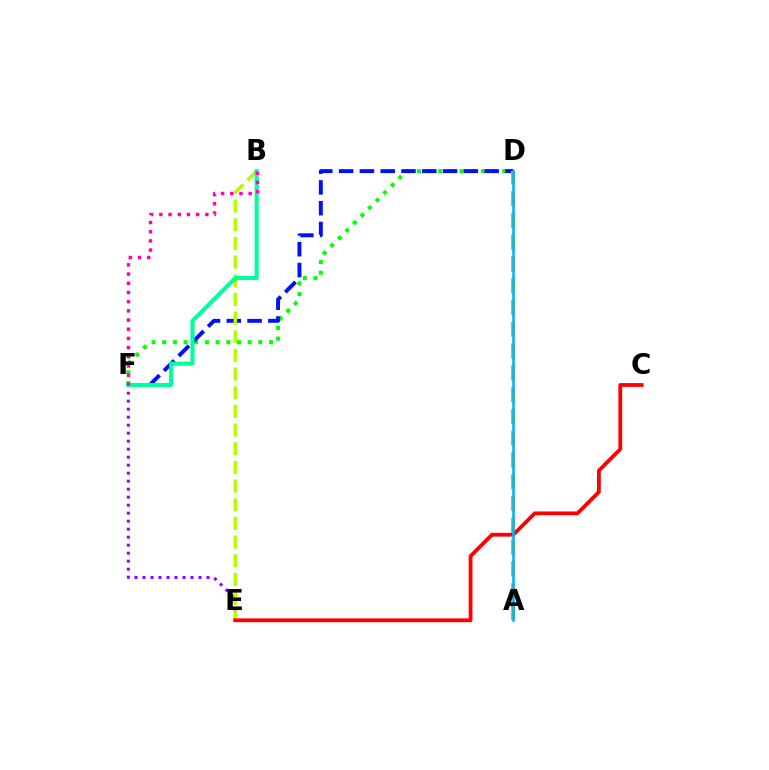{('E', 'F'): [{'color': '#9b00ff', 'line_style': 'dotted', 'thickness': 2.17}], ('D', 'F'): [{'color': '#08ff00', 'line_style': 'dotted', 'thickness': 2.9}, {'color': '#0010ff', 'line_style': 'dashed', 'thickness': 2.82}], ('B', 'E'): [{'color': '#b3ff00', 'line_style': 'dashed', 'thickness': 2.54}], ('B', 'F'): [{'color': '#00ff9d', 'line_style': 'solid', 'thickness': 2.92}, {'color': '#ff00bd', 'line_style': 'dotted', 'thickness': 2.5}], ('A', 'D'): [{'color': '#ffa500', 'line_style': 'dashed', 'thickness': 2.96}, {'color': '#00b5ff', 'line_style': 'solid', 'thickness': 1.88}], ('C', 'E'): [{'color': '#ff0000', 'line_style': 'solid', 'thickness': 2.73}]}